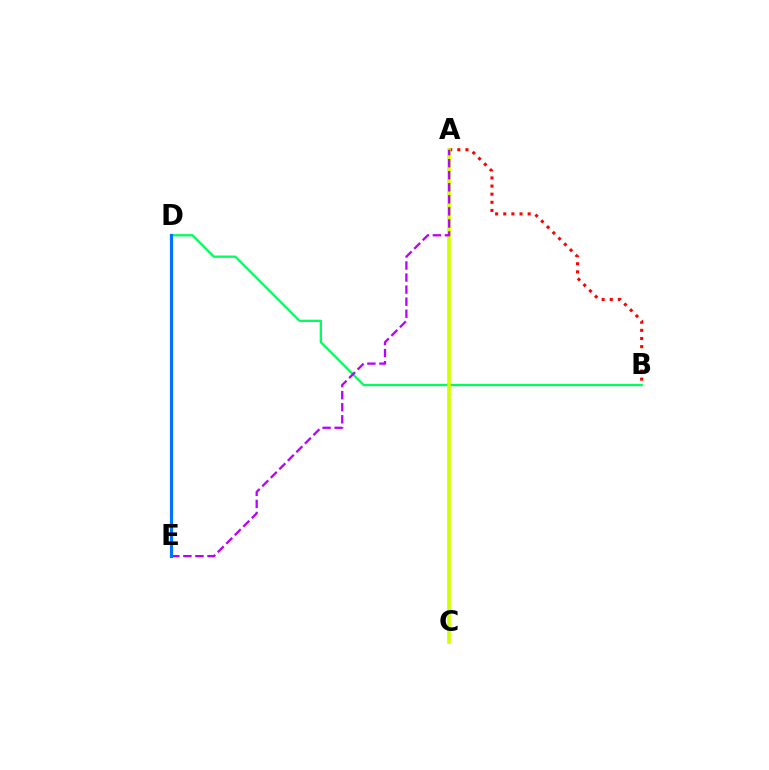{('B', 'D'): [{'color': '#00ff5c', 'line_style': 'solid', 'thickness': 1.66}], ('A', 'B'): [{'color': '#ff0000', 'line_style': 'dotted', 'thickness': 2.21}], ('A', 'C'): [{'color': '#d1ff00', 'line_style': 'solid', 'thickness': 2.65}], ('A', 'E'): [{'color': '#b900ff', 'line_style': 'dashed', 'thickness': 1.64}], ('D', 'E'): [{'color': '#0074ff', 'line_style': 'solid', 'thickness': 2.31}]}